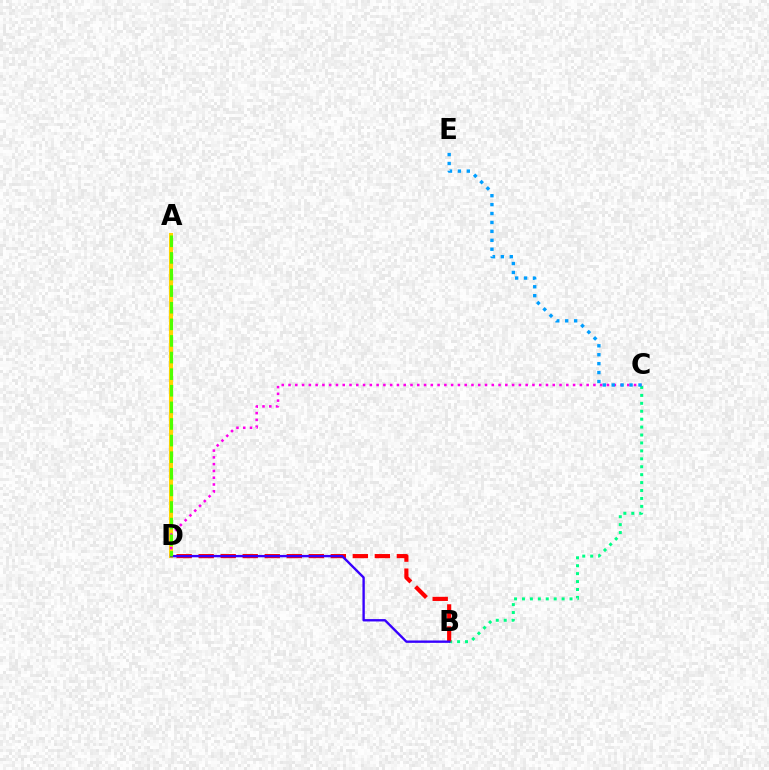{('B', 'C'): [{'color': '#00ff86', 'line_style': 'dotted', 'thickness': 2.15}], ('B', 'D'): [{'color': '#ff0000', 'line_style': 'dashed', 'thickness': 2.99}, {'color': '#3700ff', 'line_style': 'solid', 'thickness': 1.7}], ('A', 'D'): [{'color': '#ffd500', 'line_style': 'solid', 'thickness': 2.95}, {'color': '#4fff00', 'line_style': 'dashed', 'thickness': 2.26}], ('C', 'D'): [{'color': '#ff00ed', 'line_style': 'dotted', 'thickness': 1.84}], ('C', 'E'): [{'color': '#009eff', 'line_style': 'dotted', 'thickness': 2.42}]}